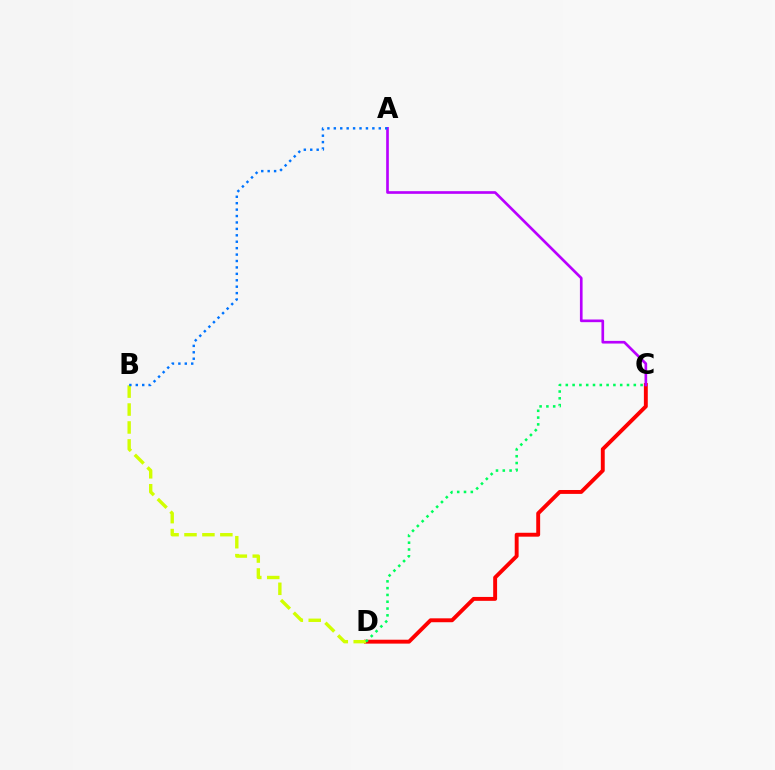{('C', 'D'): [{'color': '#ff0000', 'line_style': 'solid', 'thickness': 2.81}, {'color': '#00ff5c', 'line_style': 'dotted', 'thickness': 1.85}], ('A', 'C'): [{'color': '#b900ff', 'line_style': 'solid', 'thickness': 1.92}], ('B', 'D'): [{'color': '#d1ff00', 'line_style': 'dashed', 'thickness': 2.44}], ('A', 'B'): [{'color': '#0074ff', 'line_style': 'dotted', 'thickness': 1.75}]}